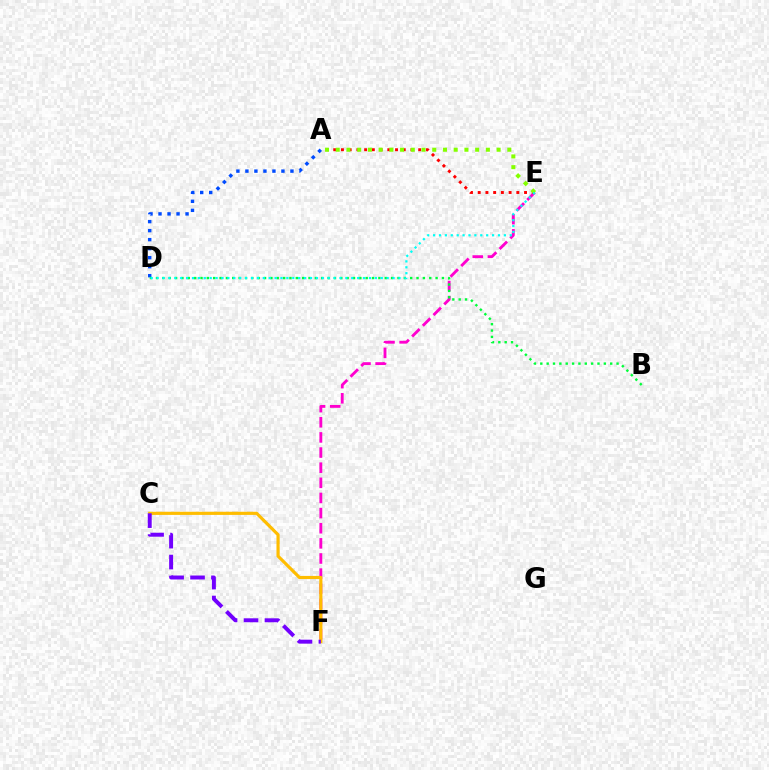{('A', 'D'): [{'color': '#004bff', 'line_style': 'dotted', 'thickness': 2.45}], ('E', 'F'): [{'color': '#ff00cf', 'line_style': 'dashed', 'thickness': 2.06}], ('A', 'E'): [{'color': '#ff0000', 'line_style': 'dotted', 'thickness': 2.1}, {'color': '#84ff00', 'line_style': 'dotted', 'thickness': 2.91}], ('B', 'D'): [{'color': '#00ff39', 'line_style': 'dotted', 'thickness': 1.73}], ('D', 'E'): [{'color': '#00fff6', 'line_style': 'dotted', 'thickness': 1.6}], ('C', 'F'): [{'color': '#ffbd00', 'line_style': 'solid', 'thickness': 2.27}, {'color': '#7200ff', 'line_style': 'dashed', 'thickness': 2.84}]}